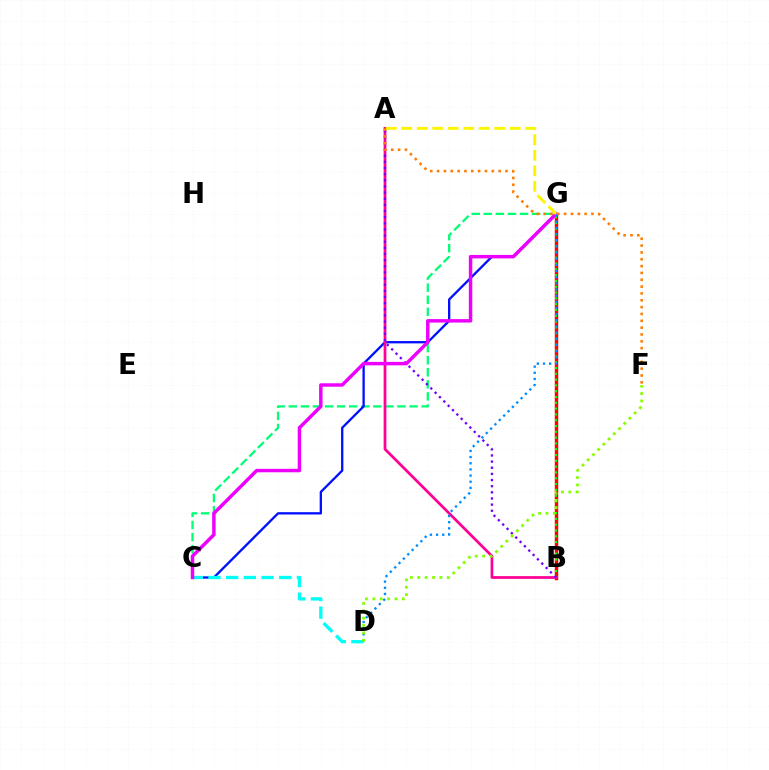{('C', 'G'): [{'color': '#00ff74', 'line_style': 'dashed', 'thickness': 1.64}, {'color': '#0010ff', 'line_style': 'solid', 'thickness': 1.67}, {'color': '#ee00ff', 'line_style': 'solid', 'thickness': 2.49}], ('C', 'D'): [{'color': '#00fff6', 'line_style': 'dashed', 'thickness': 2.4}], ('B', 'G'): [{'color': '#ff0000', 'line_style': 'solid', 'thickness': 2.47}, {'color': '#08ff00', 'line_style': 'dotted', 'thickness': 1.58}], ('A', 'B'): [{'color': '#ff0094', 'line_style': 'solid', 'thickness': 1.97}, {'color': '#7200ff', 'line_style': 'dotted', 'thickness': 1.67}], ('D', 'G'): [{'color': '#008cff', 'line_style': 'dotted', 'thickness': 1.67}], ('A', 'G'): [{'color': '#fcf500', 'line_style': 'dashed', 'thickness': 2.11}], ('A', 'F'): [{'color': '#ff7c00', 'line_style': 'dotted', 'thickness': 1.86}], ('D', 'F'): [{'color': '#84ff00', 'line_style': 'dotted', 'thickness': 2.0}]}